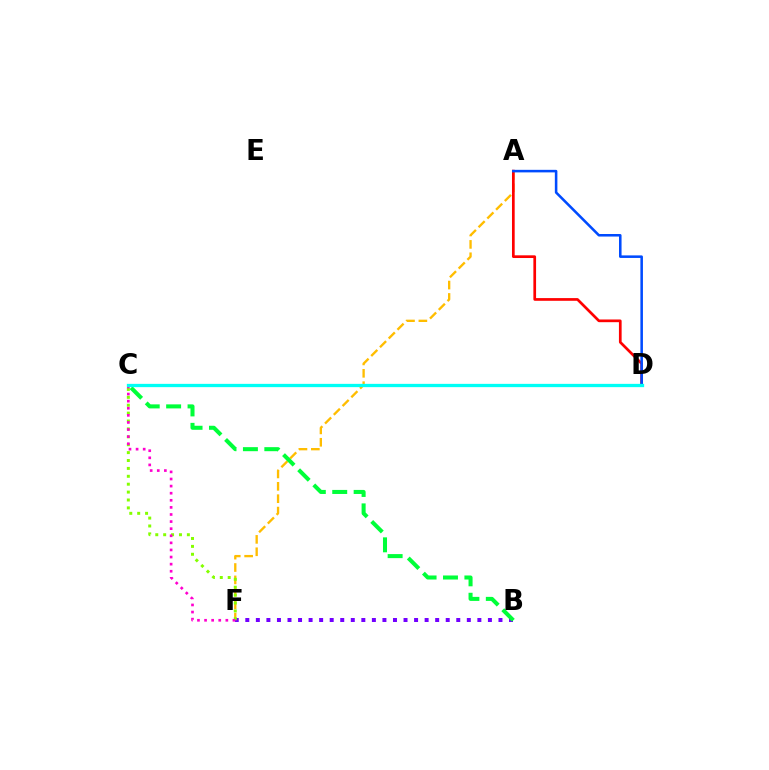{('A', 'F'): [{'color': '#ffbd00', 'line_style': 'dashed', 'thickness': 1.68}], ('A', 'D'): [{'color': '#ff0000', 'line_style': 'solid', 'thickness': 1.94}, {'color': '#004bff', 'line_style': 'solid', 'thickness': 1.84}], ('B', 'F'): [{'color': '#7200ff', 'line_style': 'dotted', 'thickness': 2.87}], ('C', 'F'): [{'color': '#84ff00', 'line_style': 'dotted', 'thickness': 2.15}, {'color': '#ff00cf', 'line_style': 'dotted', 'thickness': 1.93}], ('B', 'C'): [{'color': '#00ff39', 'line_style': 'dashed', 'thickness': 2.91}], ('C', 'D'): [{'color': '#00fff6', 'line_style': 'solid', 'thickness': 2.37}]}